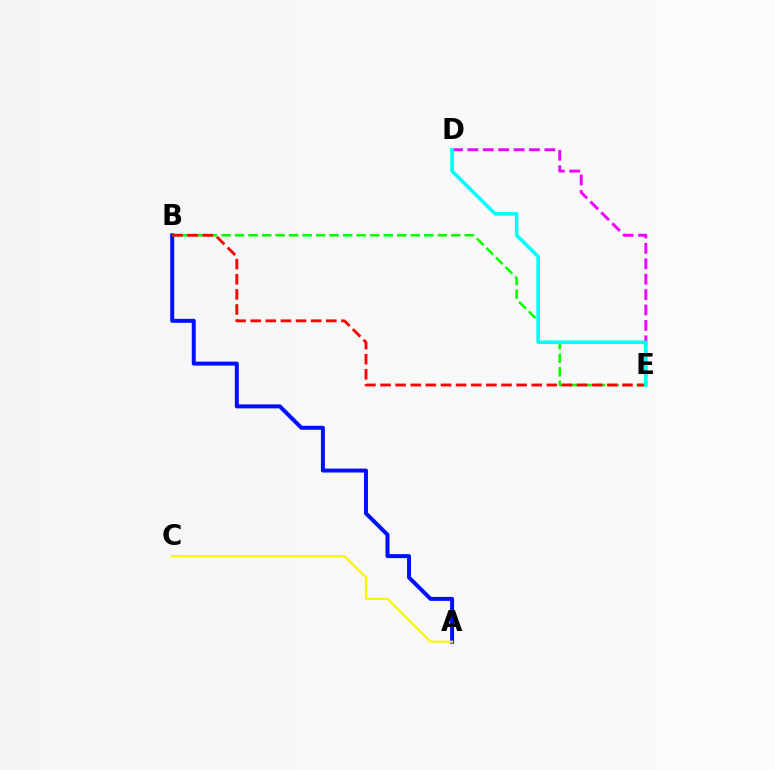{('A', 'B'): [{'color': '#0010ff', 'line_style': 'solid', 'thickness': 2.87}], ('B', 'E'): [{'color': '#08ff00', 'line_style': 'dashed', 'thickness': 1.84}, {'color': '#ff0000', 'line_style': 'dashed', 'thickness': 2.05}], ('D', 'E'): [{'color': '#ee00ff', 'line_style': 'dashed', 'thickness': 2.09}, {'color': '#00fff6', 'line_style': 'solid', 'thickness': 2.59}], ('A', 'C'): [{'color': '#fcf500', 'line_style': 'solid', 'thickness': 1.53}]}